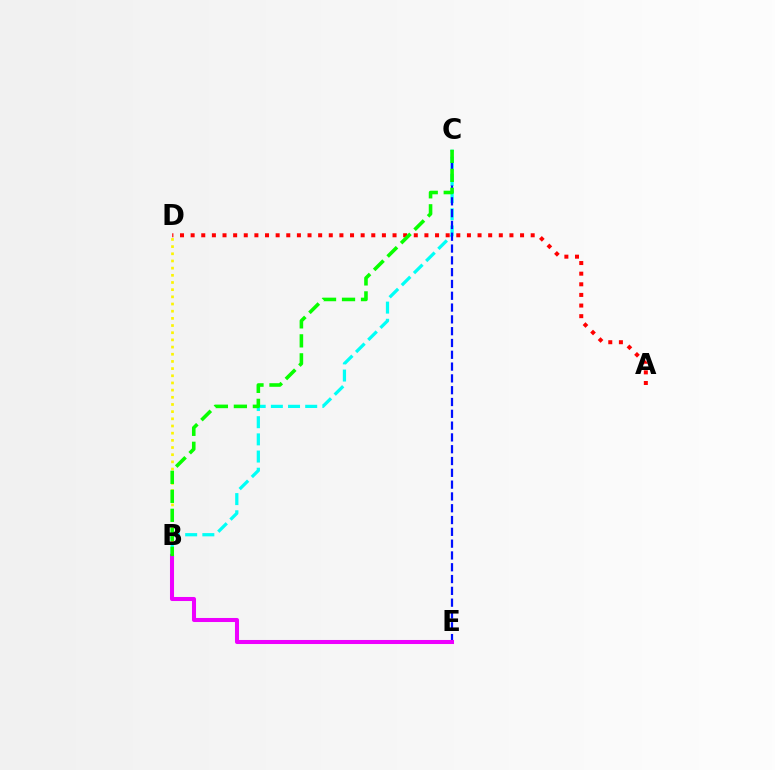{('B', 'D'): [{'color': '#fcf500', 'line_style': 'dotted', 'thickness': 1.95}], ('B', 'C'): [{'color': '#00fff6', 'line_style': 'dashed', 'thickness': 2.33}, {'color': '#08ff00', 'line_style': 'dashed', 'thickness': 2.58}], ('C', 'E'): [{'color': '#0010ff', 'line_style': 'dashed', 'thickness': 1.6}], ('B', 'E'): [{'color': '#ee00ff', 'line_style': 'solid', 'thickness': 2.91}], ('A', 'D'): [{'color': '#ff0000', 'line_style': 'dotted', 'thickness': 2.89}]}